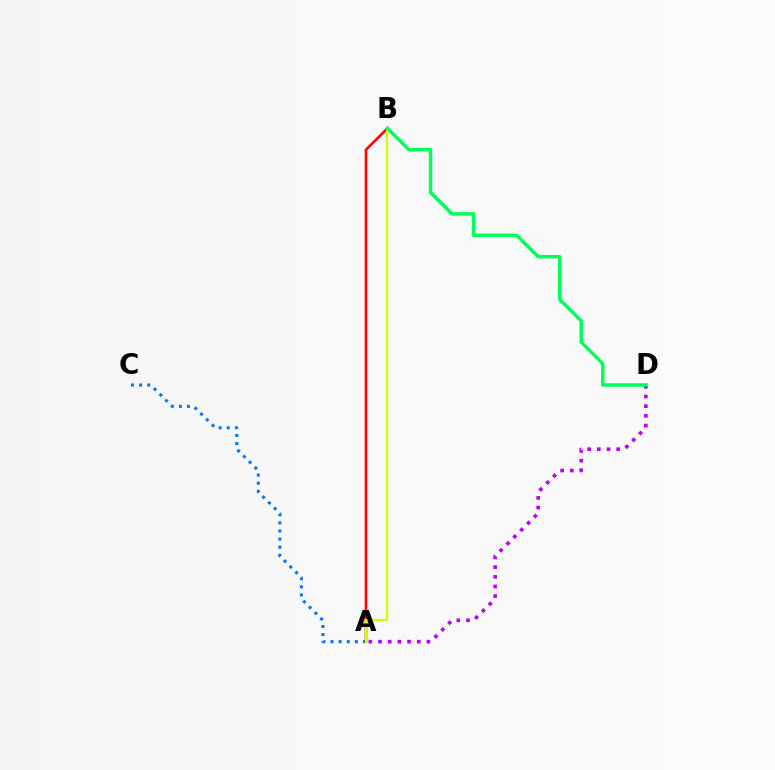{('A', 'C'): [{'color': '#0074ff', 'line_style': 'dotted', 'thickness': 2.2}], ('A', 'D'): [{'color': '#b900ff', 'line_style': 'dotted', 'thickness': 2.63}], ('A', 'B'): [{'color': '#ff0000', 'line_style': 'solid', 'thickness': 1.86}, {'color': '#d1ff00', 'line_style': 'solid', 'thickness': 1.65}], ('B', 'D'): [{'color': '#00ff5c', 'line_style': 'solid', 'thickness': 2.52}]}